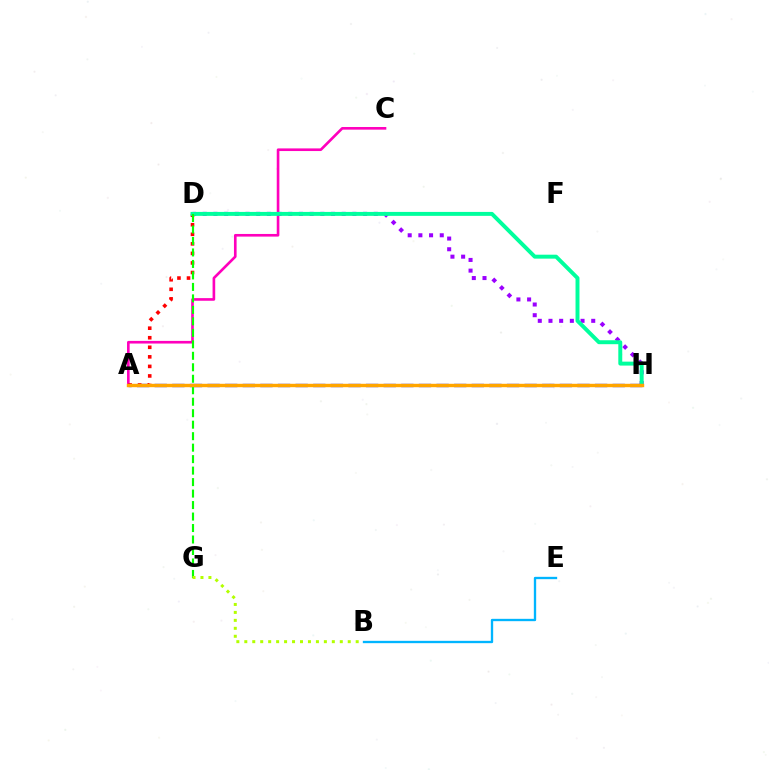{('A', 'C'): [{'color': '#ff00bd', 'line_style': 'solid', 'thickness': 1.9}], ('D', 'H'): [{'color': '#9b00ff', 'line_style': 'dotted', 'thickness': 2.9}, {'color': '#00ff9d', 'line_style': 'solid', 'thickness': 2.84}], ('A', 'H'): [{'color': '#0010ff', 'line_style': 'dashed', 'thickness': 2.39}, {'color': '#ffa500', 'line_style': 'solid', 'thickness': 2.45}], ('A', 'D'): [{'color': '#ff0000', 'line_style': 'dotted', 'thickness': 2.59}], ('D', 'G'): [{'color': '#08ff00', 'line_style': 'dashed', 'thickness': 1.56}], ('B', 'E'): [{'color': '#00b5ff', 'line_style': 'solid', 'thickness': 1.68}], ('B', 'G'): [{'color': '#b3ff00', 'line_style': 'dotted', 'thickness': 2.16}]}